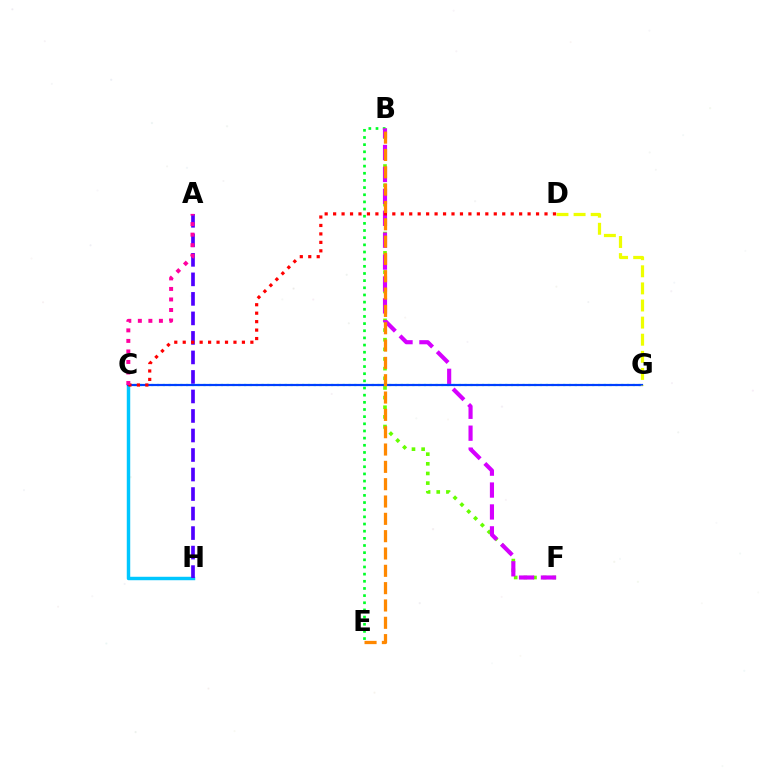{('B', 'E'): [{'color': '#00ff27', 'line_style': 'dotted', 'thickness': 1.94}, {'color': '#ff8800', 'line_style': 'dashed', 'thickness': 2.35}], ('B', 'F'): [{'color': '#66ff00', 'line_style': 'dotted', 'thickness': 2.62}, {'color': '#d600ff', 'line_style': 'dashed', 'thickness': 2.98}], ('C', 'H'): [{'color': '#00c7ff', 'line_style': 'solid', 'thickness': 2.48}], ('C', 'G'): [{'color': '#00ffaf', 'line_style': 'dotted', 'thickness': 1.58}, {'color': '#003fff', 'line_style': 'solid', 'thickness': 1.58}], ('A', 'H'): [{'color': '#4f00ff', 'line_style': 'dashed', 'thickness': 2.65}], ('D', 'G'): [{'color': '#eeff00', 'line_style': 'dashed', 'thickness': 2.32}], ('C', 'D'): [{'color': '#ff0000', 'line_style': 'dotted', 'thickness': 2.3}], ('A', 'C'): [{'color': '#ff00a0', 'line_style': 'dotted', 'thickness': 2.86}]}